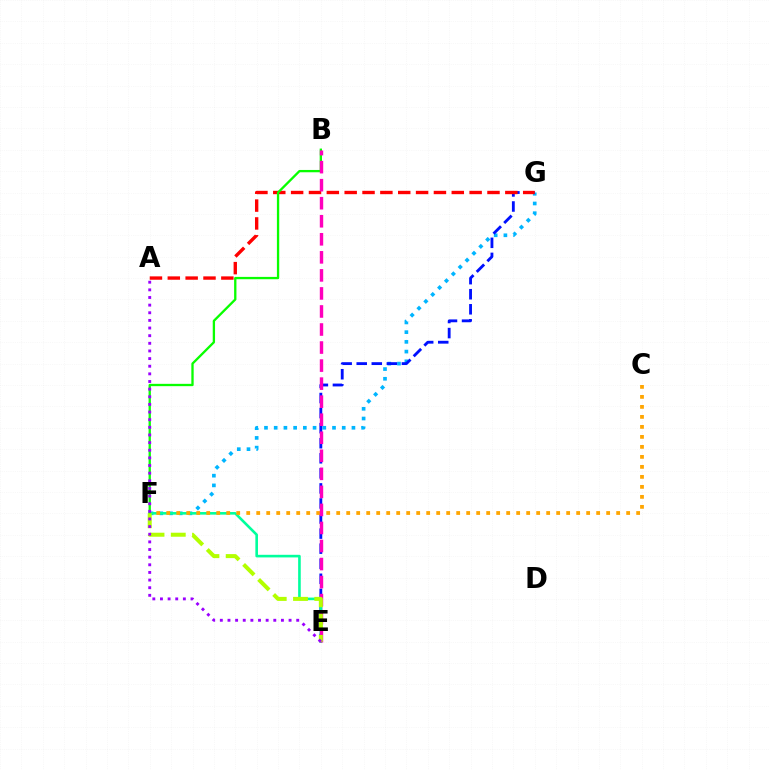{('F', 'G'): [{'color': '#00b5ff', 'line_style': 'dotted', 'thickness': 2.64}], ('E', 'G'): [{'color': '#0010ff', 'line_style': 'dashed', 'thickness': 2.05}], ('A', 'G'): [{'color': '#ff0000', 'line_style': 'dashed', 'thickness': 2.42}], ('E', 'F'): [{'color': '#00ff9d', 'line_style': 'solid', 'thickness': 1.88}, {'color': '#b3ff00', 'line_style': 'dashed', 'thickness': 2.89}], ('B', 'F'): [{'color': '#08ff00', 'line_style': 'solid', 'thickness': 1.67}], ('C', 'F'): [{'color': '#ffa500', 'line_style': 'dotted', 'thickness': 2.72}], ('B', 'E'): [{'color': '#ff00bd', 'line_style': 'dashed', 'thickness': 2.45}], ('A', 'E'): [{'color': '#9b00ff', 'line_style': 'dotted', 'thickness': 2.08}]}